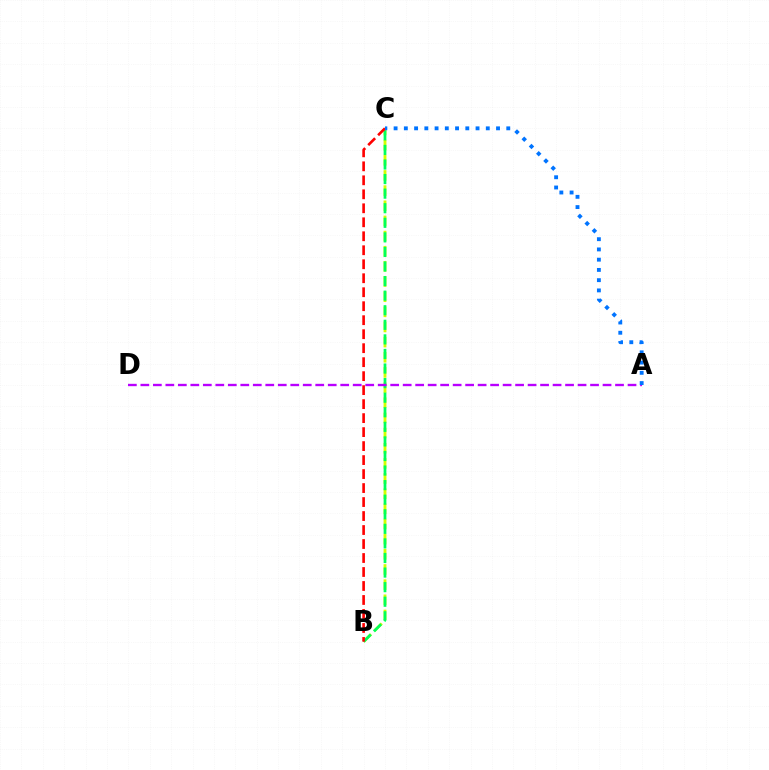{('B', 'C'): [{'color': '#d1ff00', 'line_style': 'dashed', 'thickness': 2.06}, {'color': '#00ff5c', 'line_style': 'dashed', 'thickness': 1.98}, {'color': '#ff0000', 'line_style': 'dashed', 'thickness': 1.9}], ('A', 'D'): [{'color': '#b900ff', 'line_style': 'dashed', 'thickness': 1.7}], ('A', 'C'): [{'color': '#0074ff', 'line_style': 'dotted', 'thickness': 2.78}]}